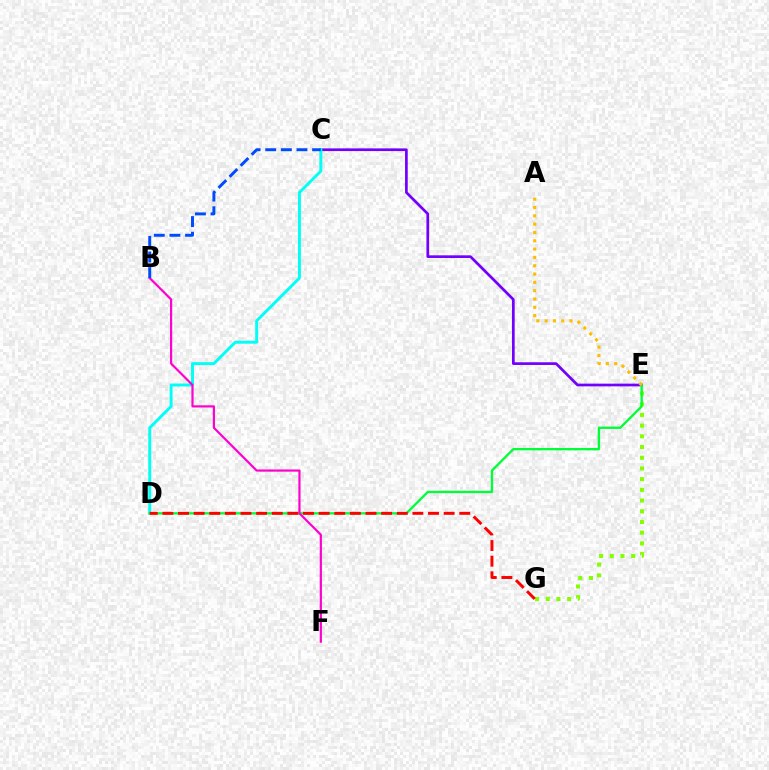{('C', 'E'): [{'color': '#7200ff', 'line_style': 'solid', 'thickness': 1.94}], ('E', 'G'): [{'color': '#84ff00', 'line_style': 'dotted', 'thickness': 2.91}], ('C', 'D'): [{'color': '#00fff6', 'line_style': 'solid', 'thickness': 2.11}], ('D', 'E'): [{'color': '#00ff39', 'line_style': 'solid', 'thickness': 1.69}], ('D', 'G'): [{'color': '#ff0000', 'line_style': 'dashed', 'thickness': 2.12}], ('B', 'F'): [{'color': '#ff00cf', 'line_style': 'solid', 'thickness': 1.58}], ('B', 'C'): [{'color': '#004bff', 'line_style': 'dashed', 'thickness': 2.12}], ('A', 'E'): [{'color': '#ffbd00', 'line_style': 'dotted', 'thickness': 2.26}]}